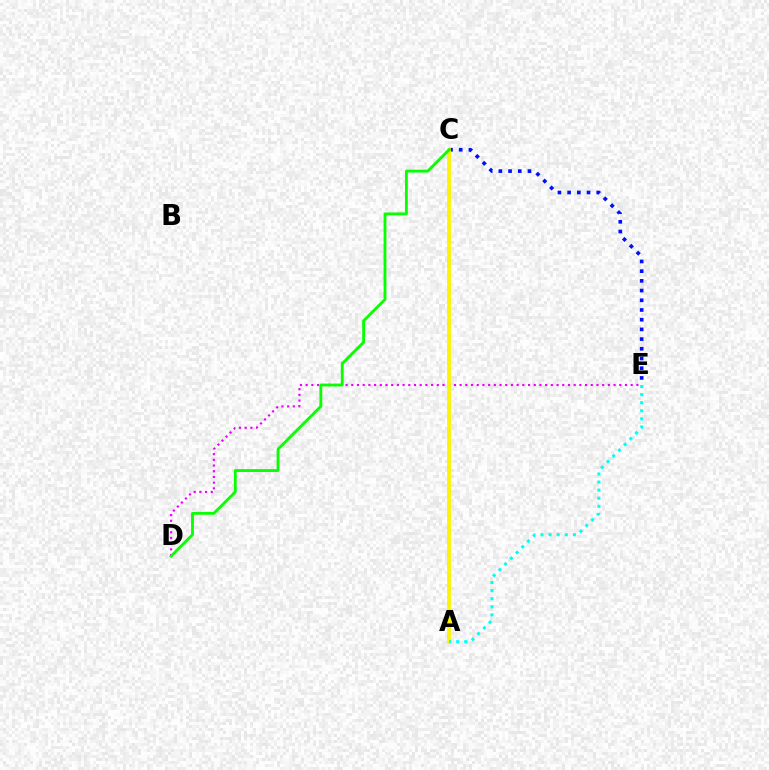{('A', 'C'): [{'color': '#ff0000', 'line_style': 'dashed', 'thickness': 1.64}, {'color': '#fcf500', 'line_style': 'solid', 'thickness': 2.68}], ('D', 'E'): [{'color': '#ee00ff', 'line_style': 'dotted', 'thickness': 1.55}], ('C', 'E'): [{'color': '#0010ff', 'line_style': 'dotted', 'thickness': 2.64}], ('A', 'E'): [{'color': '#00fff6', 'line_style': 'dotted', 'thickness': 2.2}], ('C', 'D'): [{'color': '#08ff00', 'line_style': 'solid', 'thickness': 2.04}]}